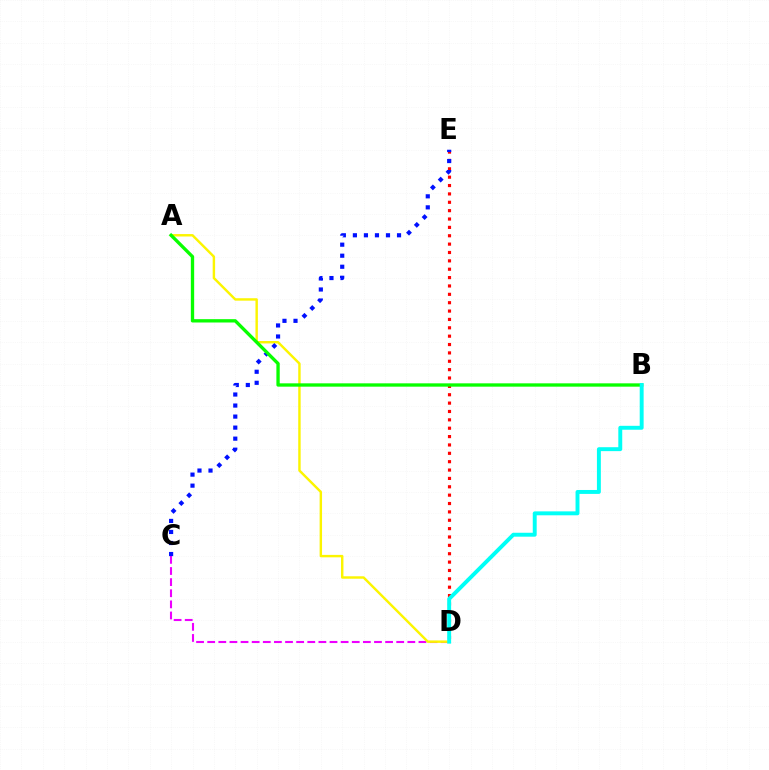{('C', 'D'): [{'color': '#ee00ff', 'line_style': 'dashed', 'thickness': 1.51}], ('D', 'E'): [{'color': '#ff0000', 'line_style': 'dotted', 'thickness': 2.27}], ('A', 'D'): [{'color': '#fcf500', 'line_style': 'solid', 'thickness': 1.75}], ('C', 'E'): [{'color': '#0010ff', 'line_style': 'dotted', 'thickness': 3.0}], ('A', 'B'): [{'color': '#08ff00', 'line_style': 'solid', 'thickness': 2.4}], ('B', 'D'): [{'color': '#00fff6', 'line_style': 'solid', 'thickness': 2.83}]}